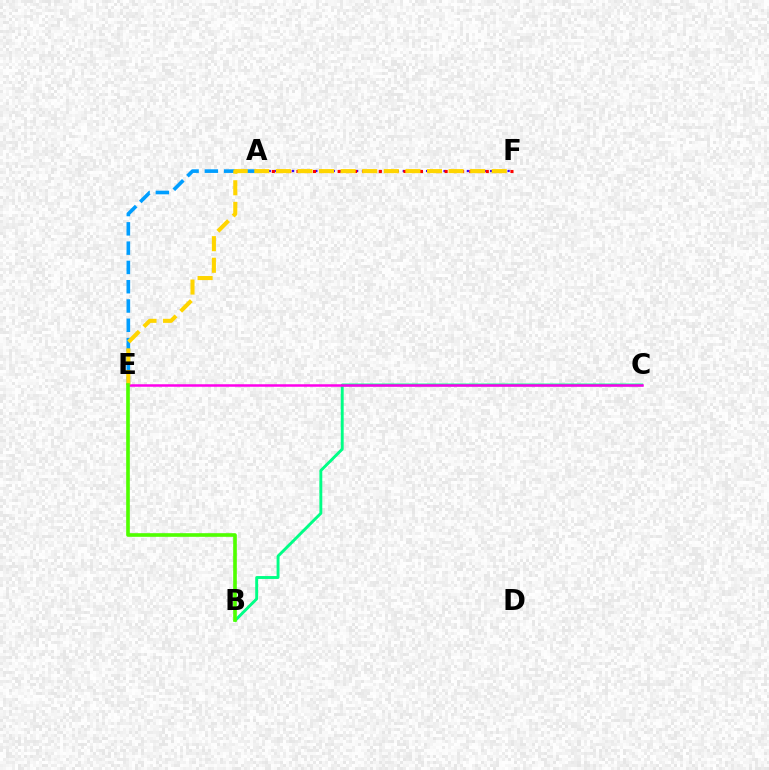{('B', 'C'): [{'color': '#00ff86', 'line_style': 'solid', 'thickness': 2.09}], ('A', 'F'): [{'color': '#3700ff', 'line_style': 'dotted', 'thickness': 1.58}, {'color': '#ff0000', 'line_style': 'dotted', 'thickness': 2.24}], ('C', 'E'): [{'color': '#ff00ed', 'line_style': 'solid', 'thickness': 1.81}], ('A', 'E'): [{'color': '#009eff', 'line_style': 'dashed', 'thickness': 2.62}], ('E', 'F'): [{'color': '#ffd500', 'line_style': 'dashed', 'thickness': 2.93}], ('B', 'E'): [{'color': '#4fff00', 'line_style': 'solid', 'thickness': 2.62}]}